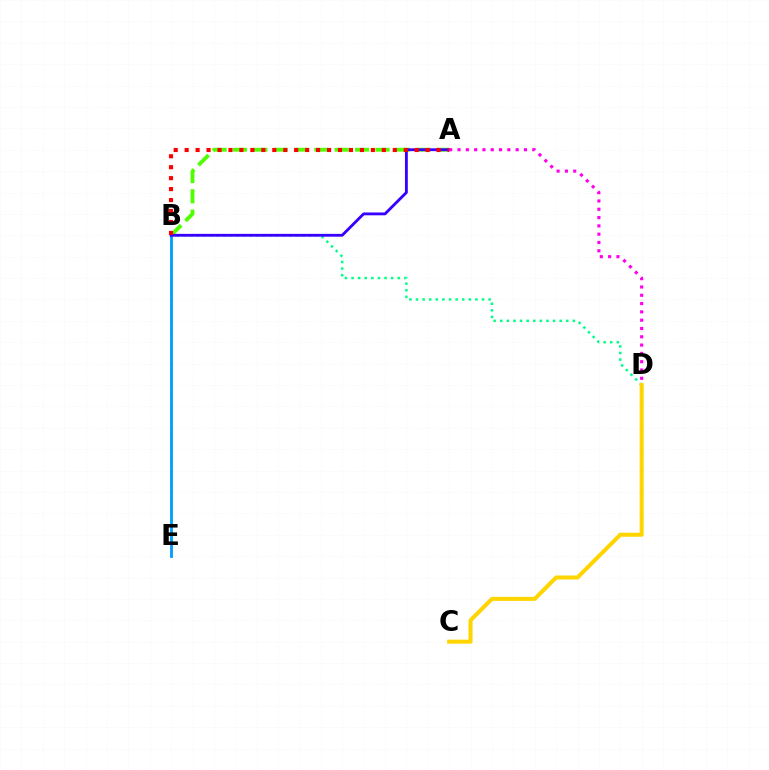{('A', 'B'): [{'color': '#4fff00', 'line_style': 'dashed', 'thickness': 2.77}, {'color': '#3700ff', 'line_style': 'solid', 'thickness': 2.04}, {'color': '#ff0000', 'line_style': 'dotted', 'thickness': 2.98}], ('B', 'D'): [{'color': '#00ff86', 'line_style': 'dotted', 'thickness': 1.79}], ('B', 'E'): [{'color': '#009eff', 'line_style': 'solid', 'thickness': 2.04}], ('C', 'D'): [{'color': '#ffd500', 'line_style': 'solid', 'thickness': 2.91}], ('A', 'D'): [{'color': '#ff00ed', 'line_style': 'dotted', 'thickness': 2.26}]}